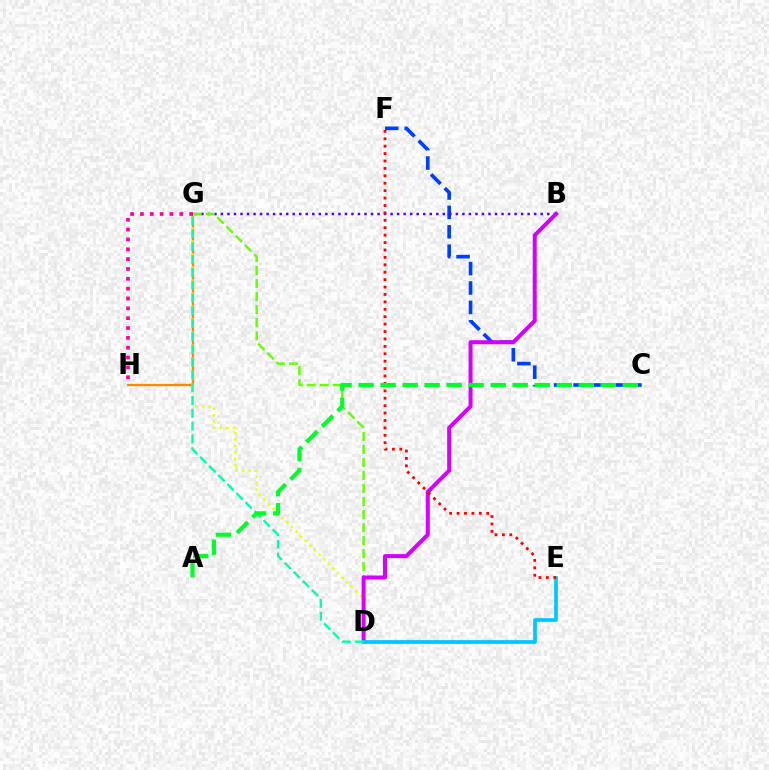{('G', 'H'): [{'color': '#ff8800', 'line_style': 'solid', 'thickness': 1.66}, {'color': '#ff00a0', 'line_style': 'dotted', 'thickness': 2.67}], ('C', 'F'): [{'color': '#003fff', 'line_style': 'dashed', 'thickness': 2.64}], ('D', 'G'): [{'color': '#eeff00', 'line_style': 'dotted', 'thickness': 1.77}, {'color': '#66ff00', 'line_style': 'dashed', 'thickness': 1.77}, {'color': '#00ffaf', 'line_style': 'dashed', 'thickness': 1.74}], ('B', 'G'): [{'color': '#4f00ff', 'line_style': 'dotted', 'thickness': 1.77}], ('B', 'D'): [{'color': '#d600ff', 'line_style': 'solid', 'thickness': 2.89}], ('D', 'E'): [{'color': '#00c7ff', 'line_style': 'solid', 'thickness': 2.69}], ('E', 'F'): [{'color': '#ff0000', 'line_style': 'dotted', 'thickness': 2.01}], ('A', 'C'): [{'color': '#00ff27', 'line_style': 'dashed', 'thickness': 2.99}]}